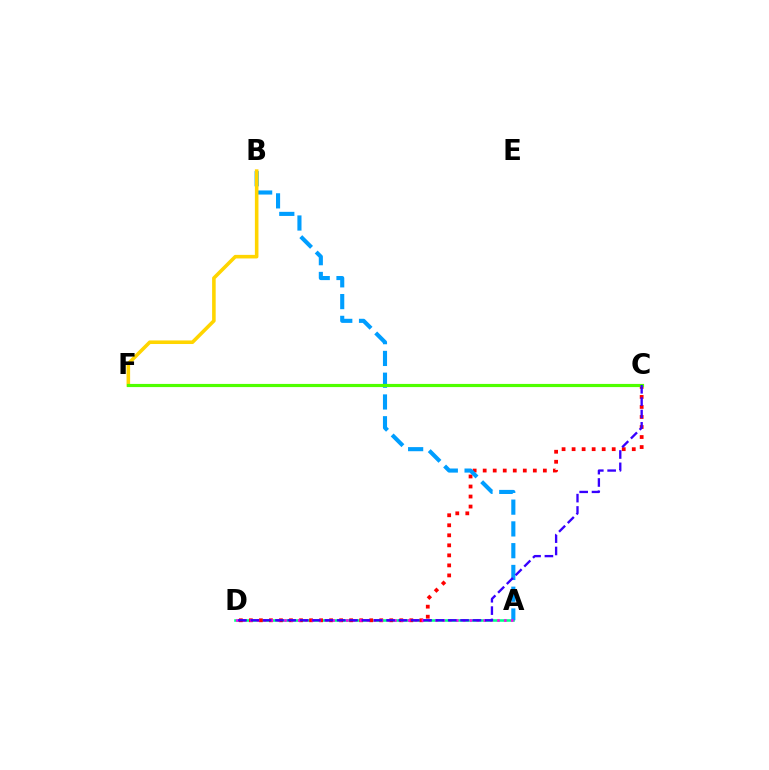{('A', 'D'): [{'color': '#00ff86', 'line_style': 'solid', 'thickness': 1.85}, {'color': '#ff00ed', 'line_style': 'dotted', 'thickness': 1.87}], ('C', 'D'): [{'color': '#ff0000', 'line_style': 'dotted', 'thickness': 2.72}, {'color': '#3700ff', 'line_style': 'dashed', 'thickness': 1.68}], ('A', 'B'): [{'color': '#009eff', 'line_style': 'dashed', 'thickness': 2.96}], ('B', 'F'): [{'color': '#ffd500', 'line_style': 'solid', 'thickness': 2.57}], ('C', 'F'): [{'color': '#4fff00', 'line_style': 'solid', 'thickness': 2.28}]}